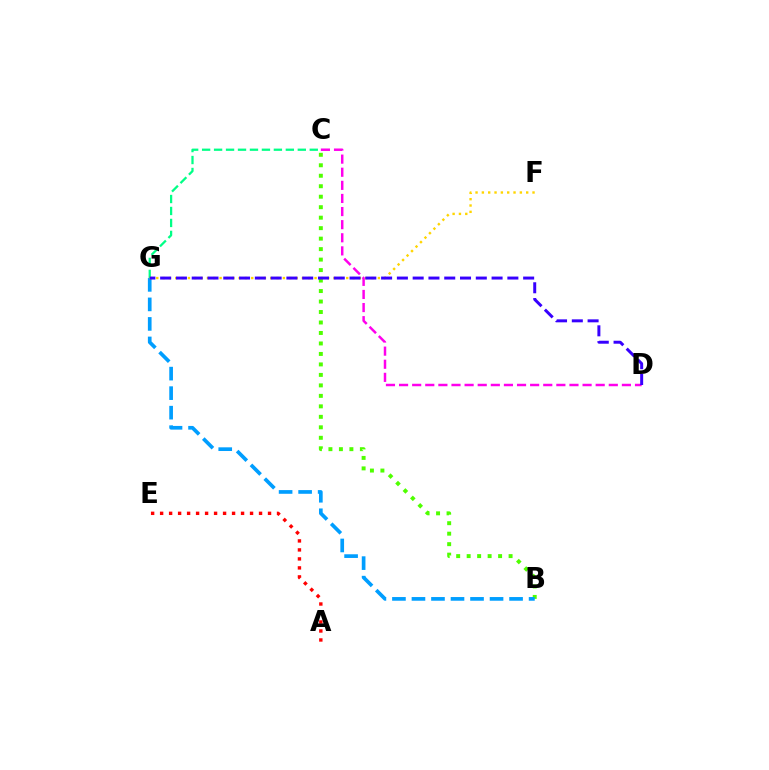{('B', 'C'): [{'color': '#4fff00', 'line_style': 'dotted', 'thickness': 2.85}], ('C', 'D'): [{'color': '#ff00ed', 'line_style': 'dashed', 'thickness': 1.78}], ('A', 'E'): [{'color': '#ff0000', 'line_style': 'dotted', 'thickness': 2.44}], ('B', 'G'): [{'color': '#009eff', 'line_style': 'dashed', 'thickness': 2.65}], ('C', 'G'): [{'color': '#00ff86', 'line_style': 'dashed', 'thickness': 1.62}], ('F', 'G'): [{'color': '#ffd500', 'line_style': 'dotted', 'thickness': 1.72}], ('D', 'G'): [{'color': '#3700ff', 'line_style': 'dashed', 'thickness': 2.14}]}